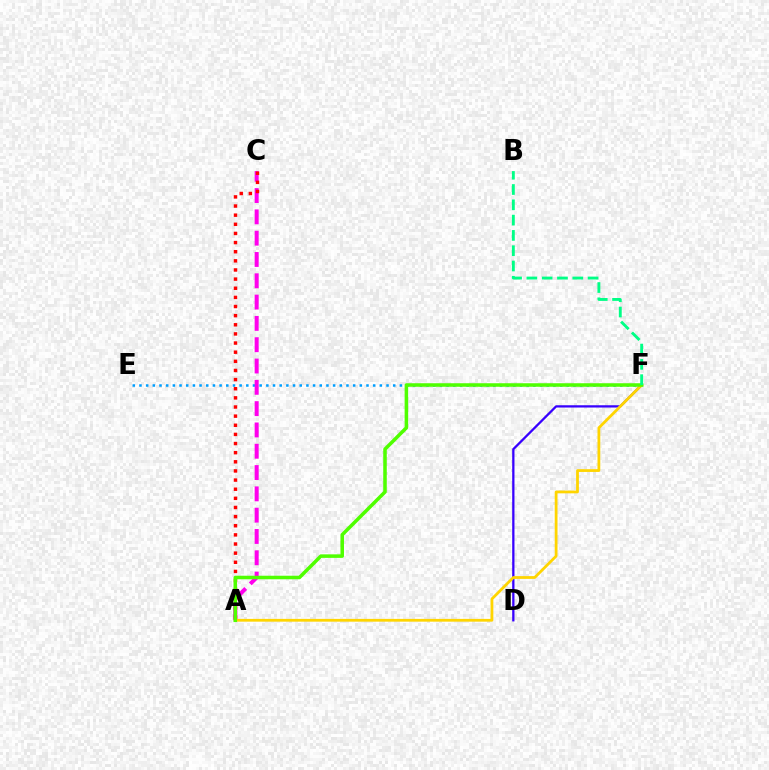{('D', 'F'): [{'color': '#3700ff', 'line_style': 'solid', 'thickness': 1.64}], ('E', 'F'): [{'color': '#009eff', 'line_style': 'dotted', 'thickness': 1.81}], ('A', 'C'): [{'color': '#ff00ed', 'line_style': 'dashed', 'thickness': 2.89}, {'color': '#ff0000', 'line_style': 'dotted', 'thickness': 2.48}], ('A', 'F'): [{'color': '#ffd500', 'line_style': 'solid', 'thickness': 2.0}, {'color': '#4fff00', 'line_style': 'solid', 'thickness': 2.54}], ('B', 'F'): [{'color': '#00ff86', 'line_style': 'dashed', 'thickness': 2.08}]}